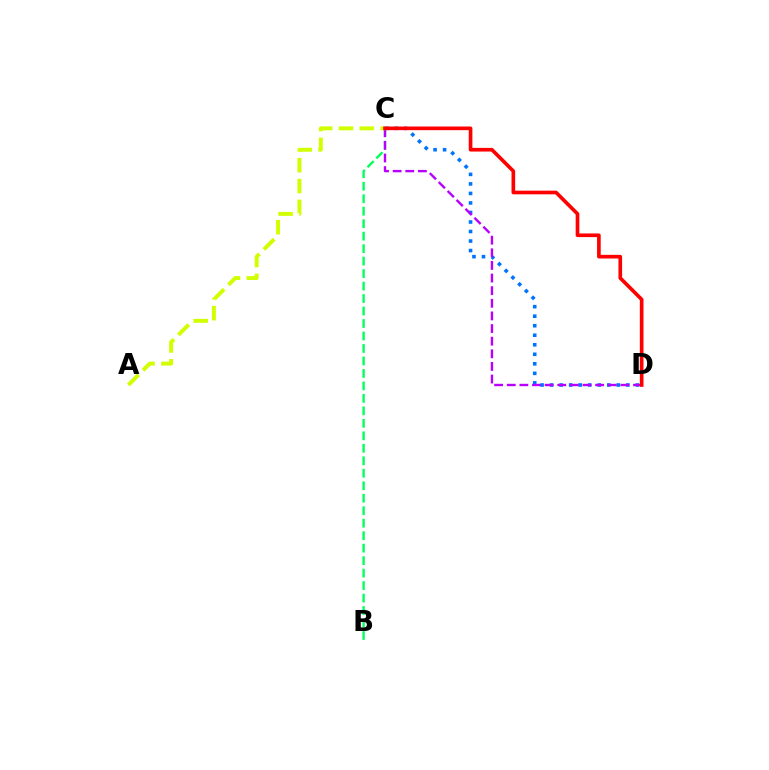{('B', 'C'): [{'color': '#00ff5c', 'line_style': 'dashed', 'thickness': 1.7}], ('C', 'D'): [{'color': '#0074ff', 'line_style': 'dotted', 'thickness': 2.59}, {'color': '#b900ff', 'line_style': 'dashed', 'thickness': 1.72}, {'color': '#ff0000', 'line_style': 'solid', 'thickness': 2.63}], ('A', 'C'): [{'color': '#d1ff00', 'line_style': 'dashed', 'thickness': 2.83}]}